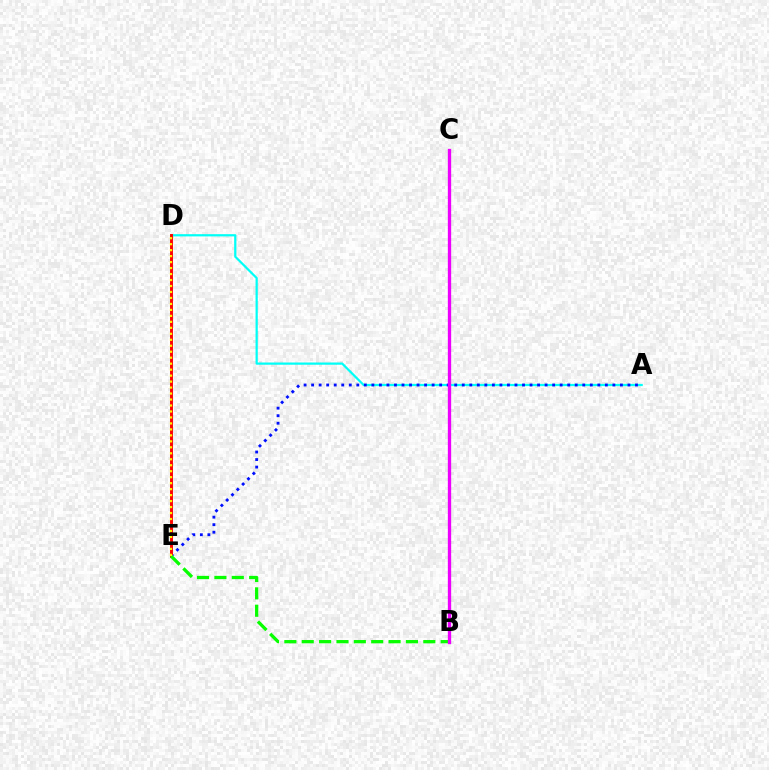{('A', 'D'): [{'color': '#00fff6', 'line_style': 'solid', 'thickness': 1.6}], ('A', 'E'): [{'color': '#0010ff', 'line_style': 'dotted', 'thickness': 2.05}], ('D', 'E'): [{'color': '#ff0000', 'line_style': 'solid', 'thickness': 2.1}, {'color': '#fcf500', 'line_style': 'dotted', 'thickness': 1.62}], ('B', 'E'): [{'color': '#08ff00', 'line_style': 'dashed', 'thickness': 2.36}], ('B', 'C'): [{'color': '#ee00ff', 'line_style': 'solid', 'thickness': 2.39}]}